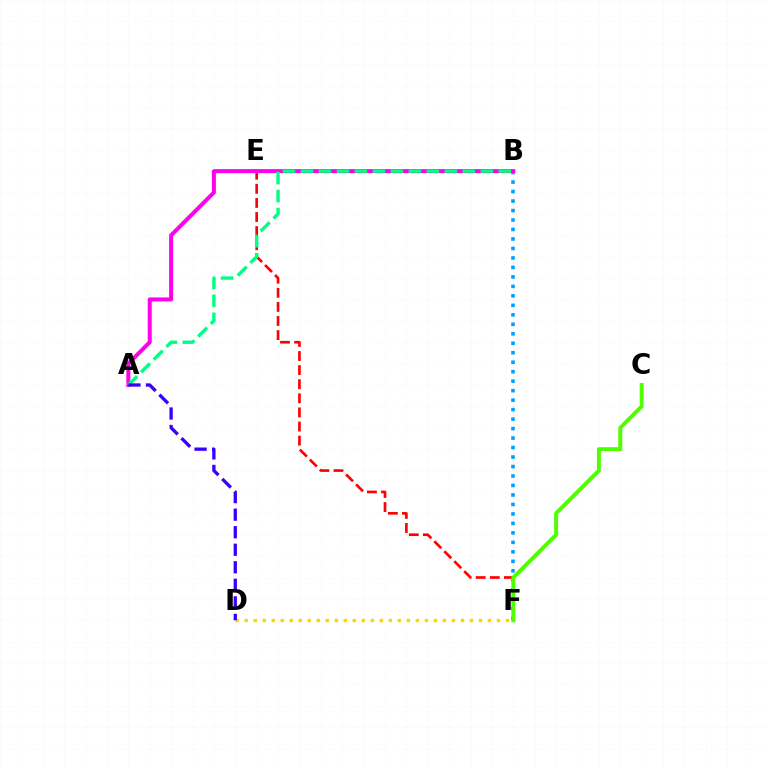{('E', 'F'): [{'color': '#ff0000', 'line_style': 'dashed', 'thickness': 1.92}], ('B', 'F'): [{'color': '#009eff', 'line_style': 'dotted', 'thickness': 2.58}], ('A', 'B'): [{'color': '#ff00ed', 'line_style': 'solid', 'thickness': 2.88}, {'color': '#00ff86', 'line_style': 'dashed', 'thickness': 2.44}], ('C', 'F'): [{'color': '#4fff00', 'line_style': 'solid', 'thickness': 2.85}], ('D', 'F'): [{'color': '#ffd500', 'line_style': 'dotted', 'thickness': 2.45}], ('A', 'D'): [{'color': '#3700ff', 'line_style': 'dashed', 'thickness': 2.38}]}